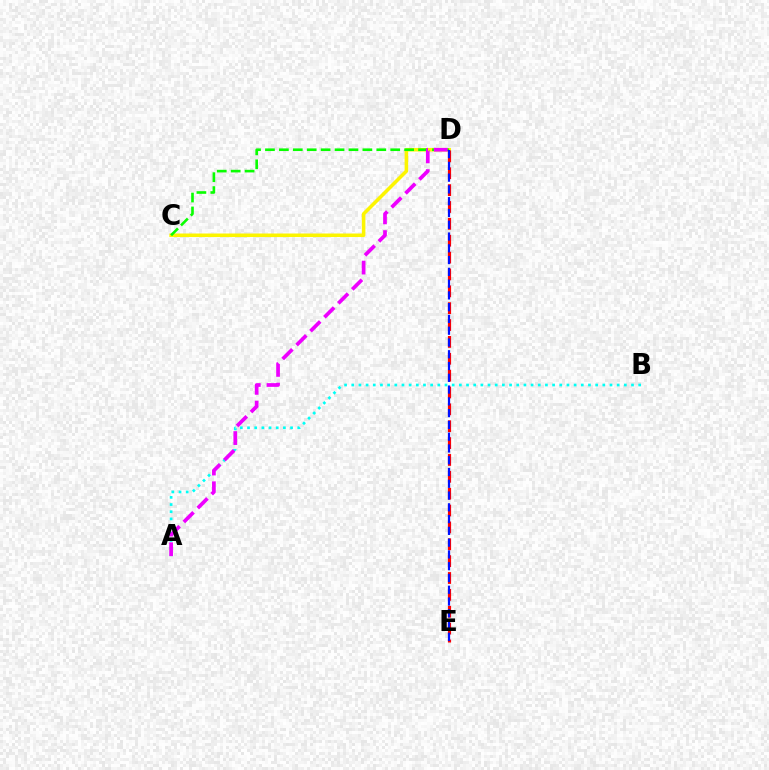{('C', 'D'): [{'color': '#fcf500', 'line_style': 'solid', 'thickness': 2.56}, {'color': '#08ff00', 'line_style': 'dashed', 'thickness': 1.89}], ('A', 'B'): [{'color': '#00fff6', 'line_style': 'dotted', 'thickness': 1.95}], ('A', 'D'): [{'color': '#ee00ff', 'line_style': 'dashed', 'thickness': 2.67}], ('D', 'E'): [{'color': '#ff0000', 'line_style': 'dashed', 'thickness': 2.29}, {'color': '#0010ff', 'line_style': 'dashed', 'thickness': 1.6}]}